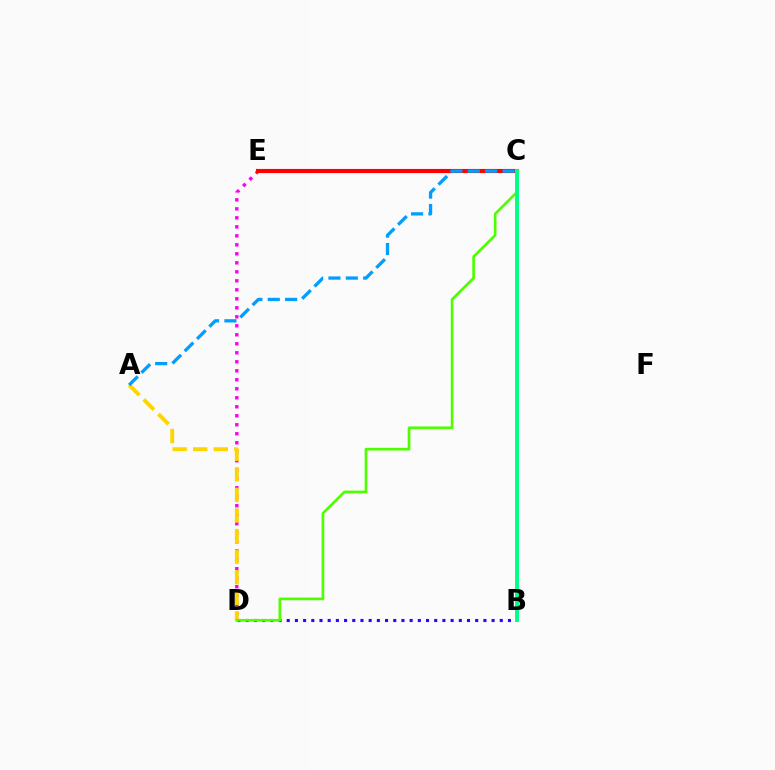{('B', 'D'): [{'color': '#3700ff', 'line_style': 'dotted', 'thickness': 2.23}], ('D', 'E'): [{'color': '#ff00ed', 'line_style': 'dotted', 'thickness': 2.44}], ('C', 'E'): [{'color': '#ff0000', 'line_style': 'solid', 'thickness': 2.97}], ('A', 'D'): [{'color': '#ffd500', 'line_style': 'dashed', 'thickness': 2.8}], ('C', 'D'): [{'color': '#4fff00', 'line_style': 'solid', 'thickness': 1.93}], ('A', 'C'): [{'color': '#009eff', 'line_style': 'dashed', 'thickness': 2.36}], ('B', 'C'): [{'color': '#00ff86', 'line_style': 'solid', 'thickness': 2.83}]}